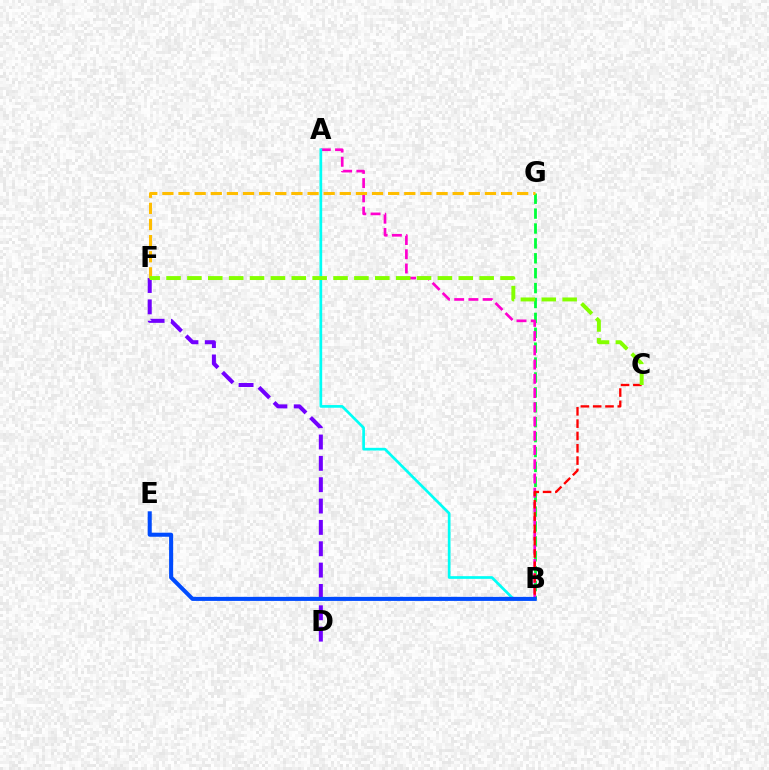{('B', 'G'): [{'color': '#00ff39', 'line_style': 'dashed', 'thickness': 2.02}], ('A', 'B'): [{'color': '#ff00cf', 'line_style': 'dashed', 'thickness': 1.93}, {'color': '#00fff6', 'line_style': 'solid', 'thickness': 1.94}], ('B', 'C'): [{'color': '#ff0000', 'line_style': 'dashed', 'thickness': 1.67}], ('D', 'F'): [{'color': '#7200ff', 'line_style': 'dashed', 'thickness': 2.9}], ('F', 'G'): [{'color': '#ffbd00', 'line_style': 'dashed', 'thickness': 2.19}], ('C', 'F'): [{'color': '#84ff00', 'line_style': 'dashed', 'thickness': 2.84}], ('B', 'E'): [{'color': '#004bff', 'line_style': 'solid', 'thickness': 2.92}]}